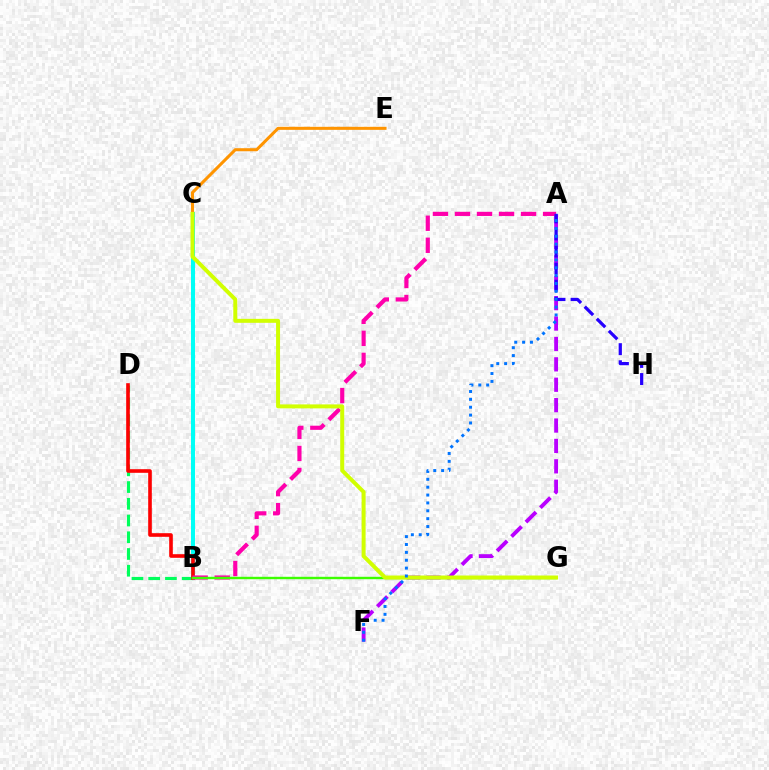{('A', 'F'): [{'color': '#b900ff', 'line_style': 'dashed', 'thickness': 2.77}, {'color': '#0074ff', 'line_style': 'dotted', 'thickness': 2.14}], ('C', 'E'): [{'color': '#ff9400', 'line_style': 'solid', 'thickness': 2.19}], ('B', 'C'): [{'color': '#00fff6', 'line_style': 'solid', 'thickness': 2.9}], ('B', 'D'): [{'color': '#00ff5c', 'line_style': 'dashed', 'thickness': 2.27}, {'color': '#ff0000', 'line_style': 'solid', 'thickness': 2.61}], ('A', 'B'): [{'color': '#ff00ac', 'line_style': 'dashed', 'thickness': 2.99}], ('A', 'H'): [{'color': '#2500ff', 'line_style': 'dashed', 'thickness': 2.32}], ('B', 'G'): [{'color': '#3dff00', 'line_style': 'solid', 'thickness': 1.73}], ('C', 'G'): [{'color': '#d1ff00', 'line_style': 'solid', 'thickness': 2.86}]}